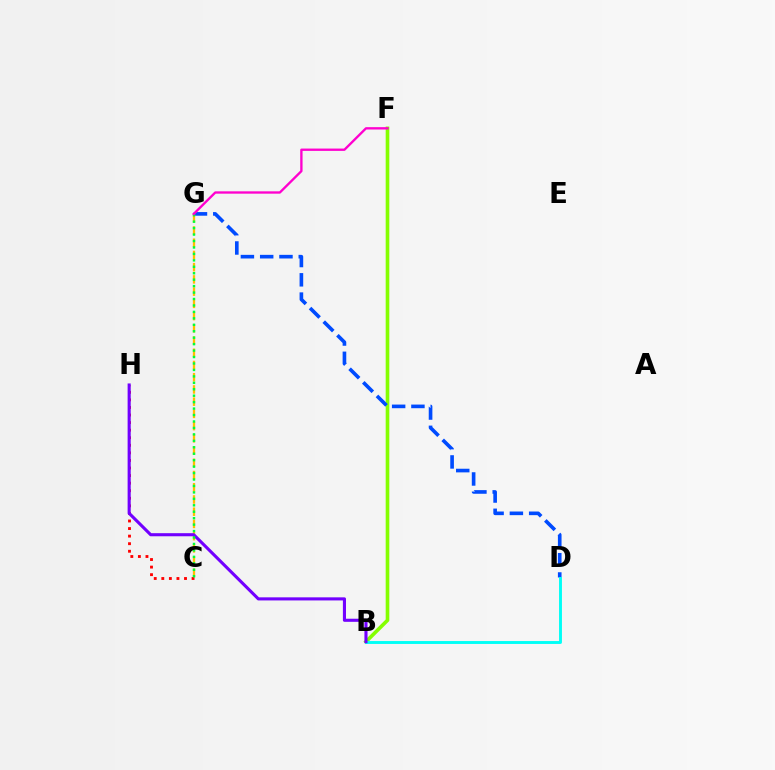{('B', 'F'): [{'color': '#84ff00', 'line_style': 'solid', 'thickness': 2.61}], ('D', 'G'): [{'color': '#004bff', 'line_style': 'dashed', 'thickness': 2.62}], ('C', 'H'): [{'color': '#ff0000', 'line_style': 'dotted', 'thickness': 2.06}], ('B', 'D'): [{'color': '#00fff6', 'line_style': 'solid', 'thickness': 2.09}], ('C', 'G'): [{'color': '#ffbd00', 'line_style': 'dashed', 'thickness': 1.66}, {'color': '#00ff39', 'line_style': 'dotted', 'thickness': 1.75}], ('B', 'H'): [{'color': '#7200ff', 'line_style': 'solid', 'thickness': 2.23}], ('F', 'G'): [{'color': '#ff00cf', 'line_style': 'solid', 'thickness': 1.68}]}